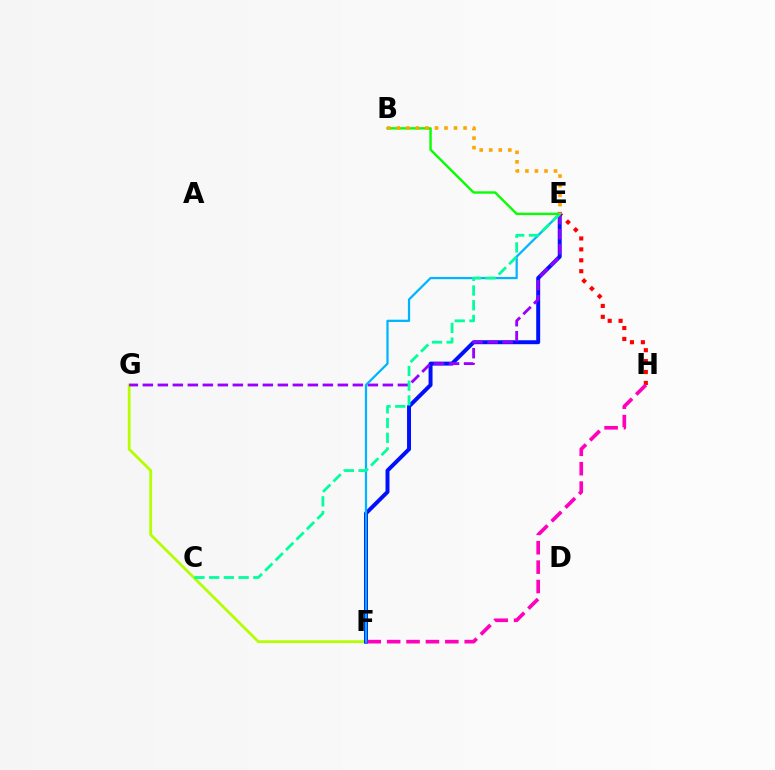{('E', 'H'): [{'color': '#ff0000', 'line_style': 'dotted', 'thickness': 2.97}], ('F', 'G'): [{'color': '#b3ff00', 'line_style': 'solid', 'thickness': 2.01}], ('E', 'F'): [{'color': '#0010ff', 'line_style': 'solid', 'thickness': 2.85}, {'color': '#00b5ff', 'line_style': 'solid', 'thickness': 1.62}], ('E', 'G'): [{'color': '#9b00ff', 'line_style': 'dashed', 'thickness': 2.04}], ('F', 'H'): [{'color': '#ff00bd', 'line_style': 'dashed', 'thickness': 2.63}], ('C', 'E'): [{'color': '#00ff9d', 'line_style': 'dashed', 'thickness': 2.0}], ('B', 'E'): [{'color': '#08ff00', 'line_style': 'solid', 'thickness': 1.71}, {'color': '#ffa500', 'line_style': 'dotted', 'thickness': 2.59}]}